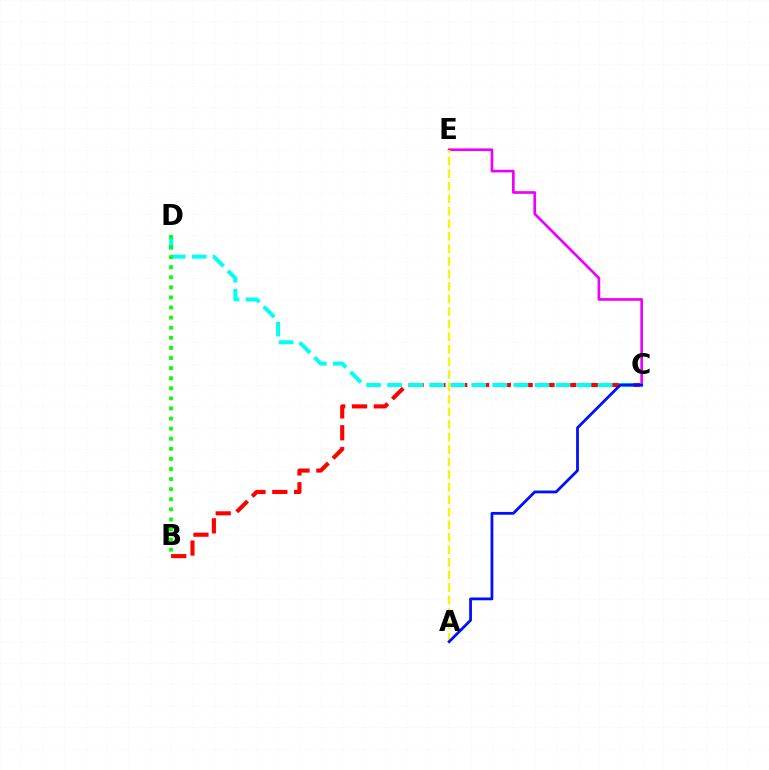{('B', 'C'): [{'color': '#ff0000', 'line_style': 'dashed', 'thickness': 2.96}], ('C', 'E'): [{'color': '#ee00ff', 'line_style': 'solid', 'thickness': 1.93}], ('A', 'E'): [{'color': '#fcf500', 'line_style': 'dashed', 'thickness': 1.7}], ('C', 'D'): [{'color': '#00fff6', 'line_style': 'dashed', 'thickness': 2.86}], ('A', 'C'): [{'color': '#0010ff', 'line_style': 'solid', 'thickness': 2.01}], ('B', 'D'): [{'color': '#08ff00', 'line_style': 'dotted', 'thickness': 2.74}]}